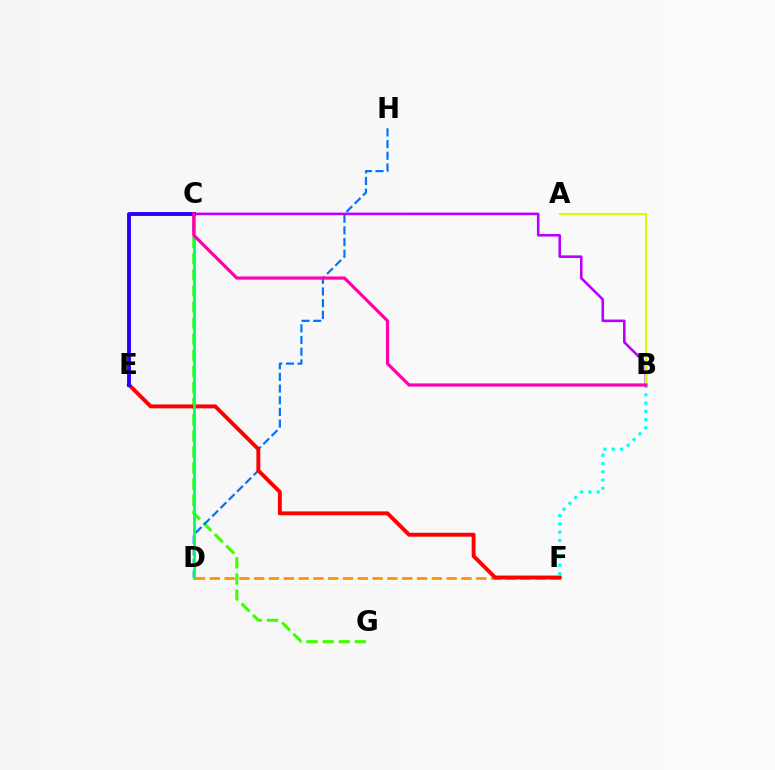{('C', 'G'): [{'color': '#3dff00', 'line_style': 'dashed', 'thickness': 2.19}], ('D', 'H'): [{'color': '#0074ff', 'line_style': 'dashed', 'thickness': 1.59}], ('B', 'F'): [{'color': '#00fff6', 'line_style': 'dotted', 'thickness': 2.25}], ('D', 'F'): [{'color': '#ff9400', 'line_style': 'dashed', 'thickness': 2.01}], ('E', 'F'): [{'color': '#ff0000', 'line_style': 'solid', 'thickness': 2.81}], ('B', 'C'): [{'color': '#b900ff', 'line_style': 'solid', 'thickness': 1.86}, {'color': '#ff00ac', 'line_style': 'solid', 'thickness': 2.3}], ('C', 'D'): [{'color': '#00ff5c', 'line_style': 'solid', 'thickness': 1.99}], ('C', 'E'): [{'color': '#2500ff', 'line_style': 'solid', 'thickness': 2.78}], ('A', 'B'): [{'color': '#d1ff00', 'line_style': 'solid', 'thickness': 1.52}]}